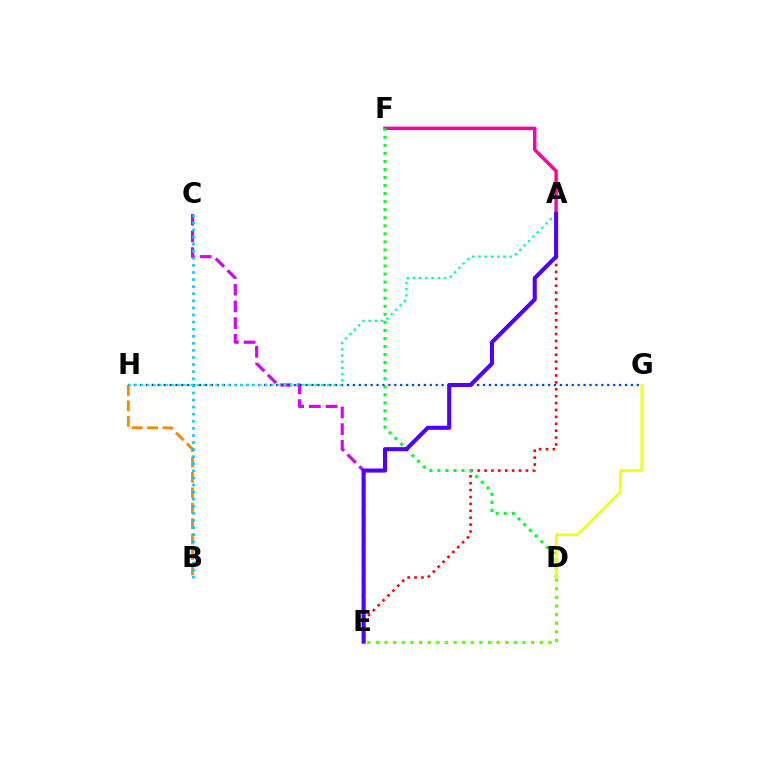{('B', 'H'): [{'color': '#ff8800', 'line_style': 'dashed', 'thickness': 2.09}], ('A', 'E'): [{'color': '#ff0000', 'line_style': 'dotted', 'thickness': 1.88}, {'color': '#4f00ff', 'line_style': 'solid', 'thickness': 2.93}], ('A', 'F'): [{'color': '#ff00a0', 'line_style': 'solid', 'thickness': 2.46}], ('C', 'E'): [{'color': '#d600ff', 'line_style': 'dashed', 'thickness': 2.27}], ('G', 'H'): [{'color': '#003fff', 'line_style': 'dotted', 'thickness': 1.61}], ('A', 'H'): [{'color': '#00ffaf', 'line_style': 'dotted', 'thickness': 1.69}], ('D', 'F'): [{'color': '#00ff27', 'line_style': 'dotted', 'thickness': 2.19}], ('D', 'E'): [{'color': '#66ff00', 'line_style': 'dotted', 'thickness': 2.34}], ('B', 'C'): [{'color': '#00c7ff', 'line_style': 'dotted', 'thickness': 1.93}], ('D', 'G'): [{'color': '#eeff00', 'line_style': 'solid', 'thickness': 1.66}]}